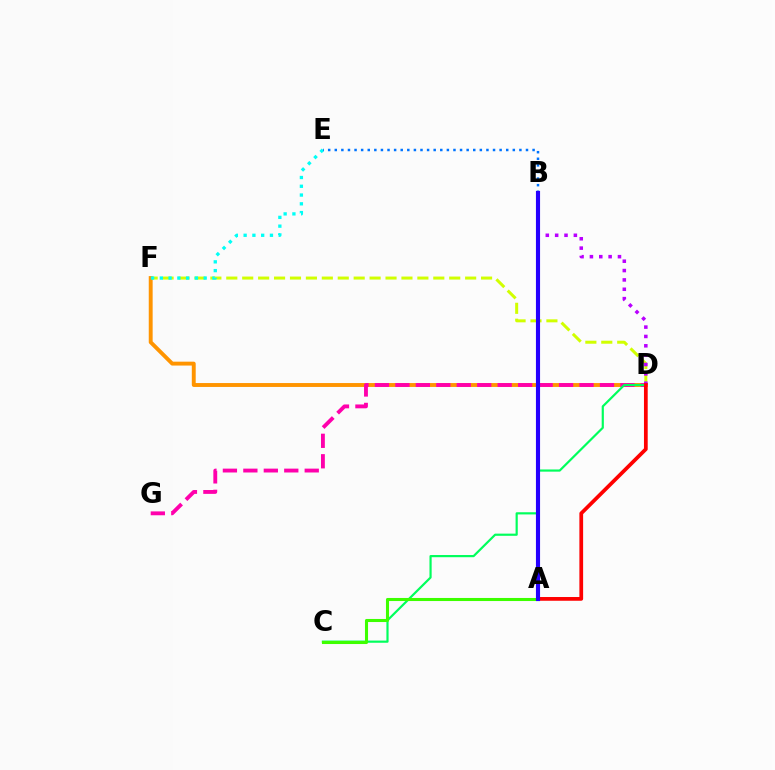{('D', 'F'): [{'color': '#d1ff00', 'line_style': 'dashed', 'thickness': 2.16}, {'color': '#ff9400', 'line_style': 'solid', 'thickness': 2.81}], ('D', 'G'): [{'color': '#ff00ac', 'line_style': 'dashed', 'thickness': 2.78}], ('C', 'D'): [{'color': '#00ff5c', 'line_style': 'solid', 'thickness': 1.57}], ('B', 'D'): [{'color': '#b900ff', 'line_style': 'dotted', 'thickness': 2.54}], ('A', 'C'): [{'color': '#3dff00', 'line_style': 'solid', 'thickness': 2.21}], ('A', 'D'): [{'color': '#ff0000', 'line_style': 'solid', 'thickness': 2.69}], ('E', 'F'): [{'color': '#00fff6', 'line_style': 'dotted', 'thickness': 2.38}], ('B', 'E'): [{'color': '#0074ff', 'line_style': 'dotted', 'thickness': 1.79}], ('A', 'B'): [{'color': '#2500ff', 'line_style': 'solid', 'thickness': 2.97}]}